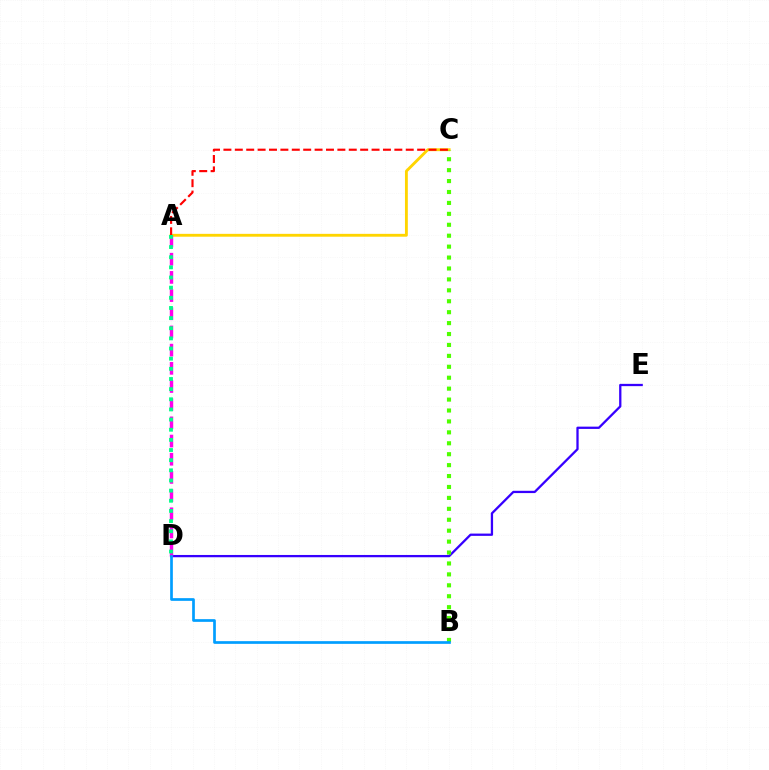{('D', 'E'): [{'color': '#3700ff', 'line_style': 'solid', 'thickness': 1.64}], ('A', 'C'): [{'color': '#ffd500', 'line_style': 'solid', 'thickness': 2.06}, {'color': '#ff0000', 'line_style': 'dashed', 'thickness': 1.55}], ('A', 'D'): [{'color': '#ff00ed', 'line_style': 'dashed', 'thickness': 2.47}, {'color': '#00ff86', 'line_style': 'dotted', 'thickness': 2.76}], ('B', 'C'): [{'color': '#4fff00', 'line_style': 'dotted', 'thickness': 2.97}], ('B', 'D'): [{'color': '#009eff', 'line_style': 'solid', 'thickness': 1.94}]}